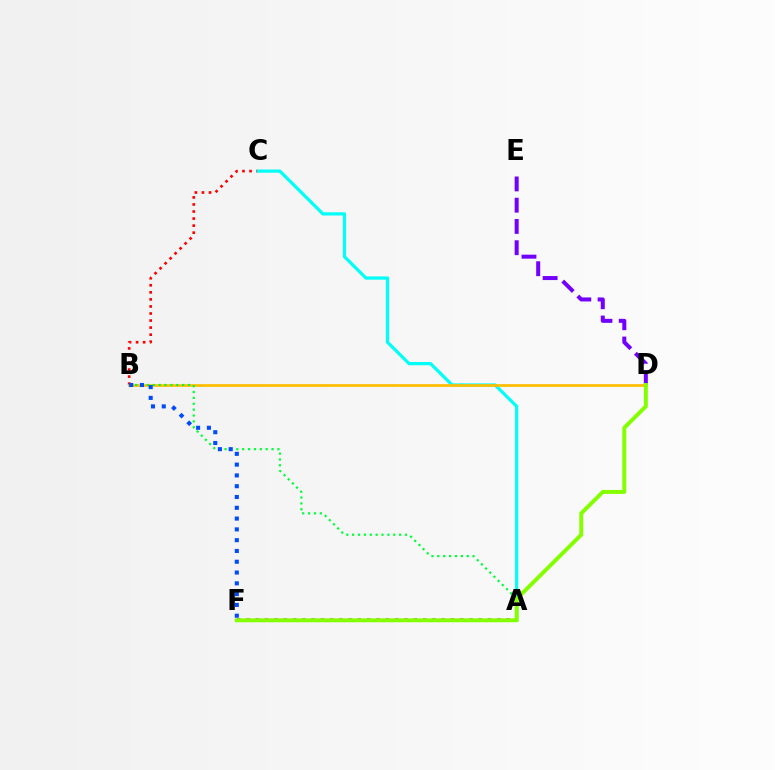{('A', 'F'): [{'color': '#ff00cf', 'line_style': 'dotted', 'thickness': 2.52}], ('D', 'E'): [{'color': '#7200ff', 'line_style': 'dashed', 'thickness': 2.89}], ('B', 'C'): [{'color': '#ff0000', 'line_style': 'dotted', 'thickness': 1.92}], ('A', 'C'): [{'color': '#00fff6', 'line_style': 'solid', 'thickness': 2.33}], ('B', 'D'): [{'color': '#ffbd00', 'line_style': 'solid', 'thickness': 1.95}], ('A', 'B'): [{'color': '#00ff39', 'line_style': 'dotted', 'thickness': 1.6}], ('B', 'F'): [{'color': '#004bff', 'line_style': 'dotted', 'thickness': 2.93}], ('D', 'F'): [{'color': '#84ff00', 'line_style': 'solid', 'thickness': 2.84}]}